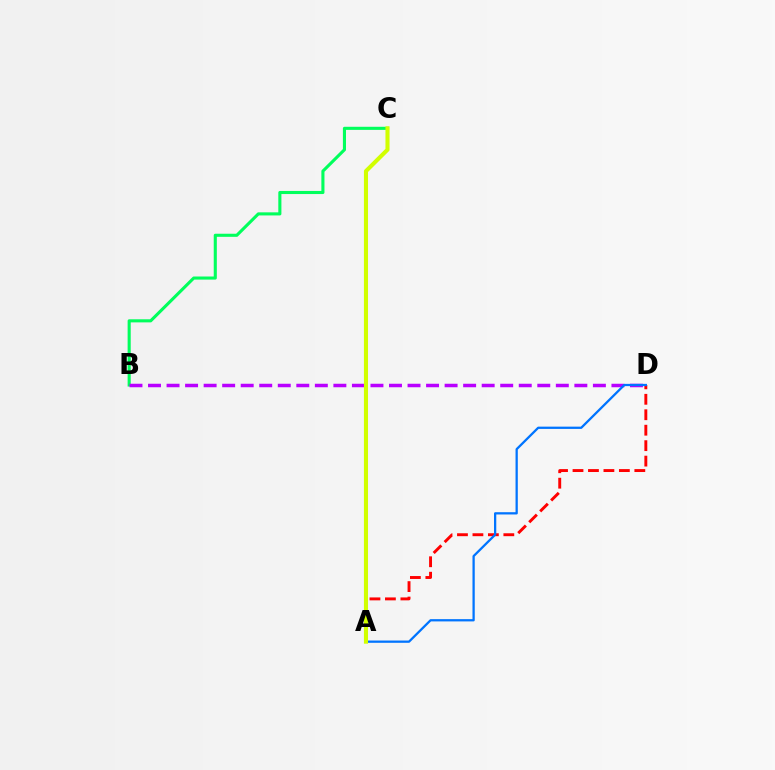{('B', 'C'): [{'color': '#00ff5c', 'line_style': 'solid', 'thickness': 2.23}], ('B', 'D'): [{'color': '#b900ff', 'line_style': 'dashed', 'thickness': 2.52}], ('A', 'D'): [{'color': '#ff0000', 'line_style': 'dashed', 'thickness': 2.1}, {'color': '#0074ff', 'line_style': 'solid', 'thickness': 1.63}], ('A', 'C'): [{'color': '#d1ff00', 'line_style': 'solid', 'thickness': 2.94}]}